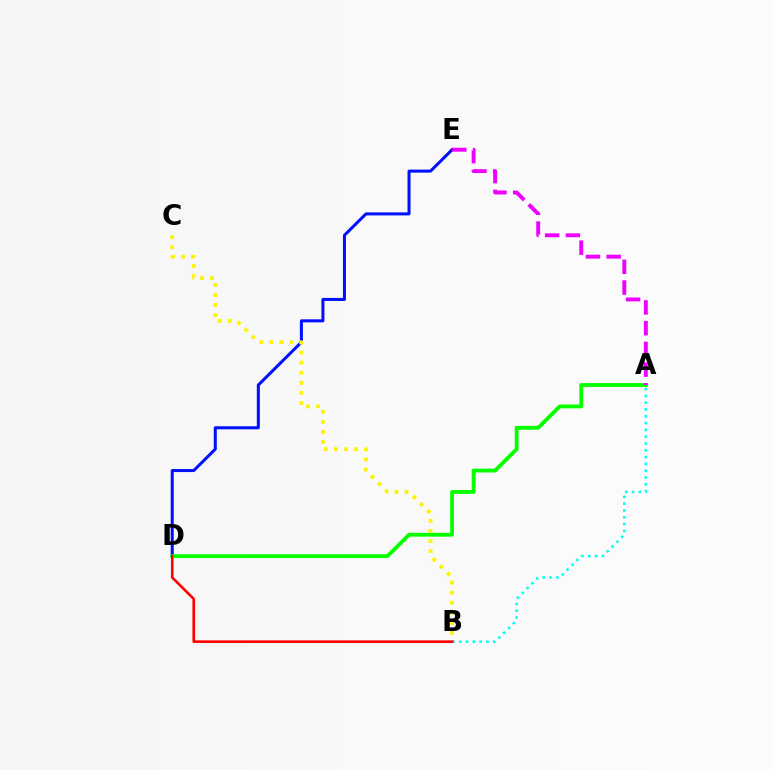{('D', 'E'): [{'color': '#0010ff', 'line_style': 'solid', 'thickness': 2.18}], ('A', 'D'): [{'color': '#08ff00', 'line_style': 'solid', 'thickness': 2.77}], ('B', 'C'): [{'color': '#fcf500', 'line_style': 'dotted', 'thickness': 2.74}], ('A', 'B'): [{'color': '#00fff6', 'line_style': 'dotted', 'thickness': 1.85}], ('B', 'D'): [{'color': '#ff0000', 'line_style': 'solid', 'thickness': 1.89}], ('A', 'E'): [{'color': '#ee00ff', 'line_style': 'dashed', 'thickness': 2.82}]}